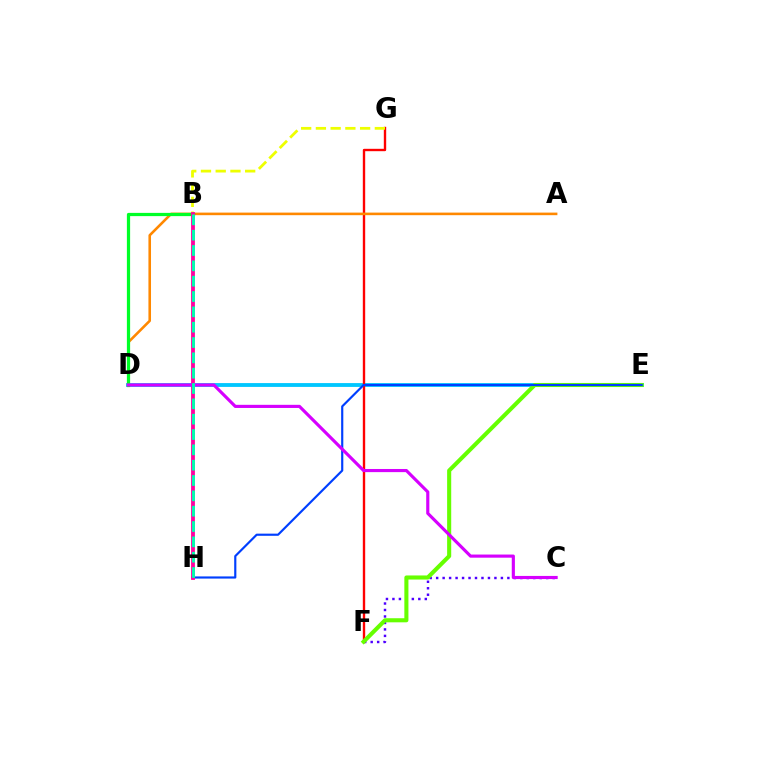{('C', 'F'): [{'color': '#4f00ff', 'line_style': 'dotted', 'thickness': 1.76}], ('D', 'E'): [{'color': '#00c7ff', 'line_style': 'solid', 'thickness': 2.76}], ('F', 'G'): [{'color': '#ff0000', 'line_style': 'solid', 'thickness': 1.71}], ('A', 'D'): [{'color': '#ff8800', 'line_style': 'solid', 'thickness': 1.86}], ('B', 'G'): [{'color': '#eeff00', 'line_style': 'dashed', 'thickness': 2.0}], ('E', 'F'): [{'color': '#66ff00', 'line_style': 'solid', 'thickness': 2.94}], ('E', 'H'): [{'color': '#003fff', 'line_style': 'solid', 'thickness': 1.56}], ('B', 'D'): [{'color': '#00ff27', 'line_style': 'solid', 'thickness': 2.33}], ('B', 'H'): [{'color': '#ff00a0', 'line_style': 'solid', 'thickness': 2.74}, {'color': '#00ffaf', 'line_style': 'dashed', 'thickness': 2.08}], ('C', 'D'): [{'color': '#d600ff', 'line_style': 'solid', 'thickness': 2.26}]}